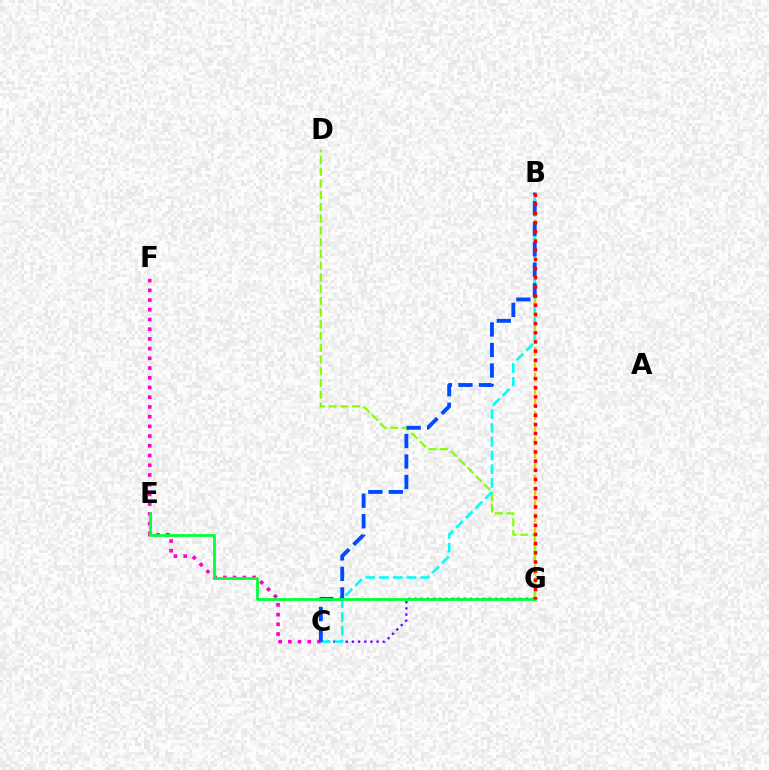{('B', 'G'): [{'color': '#ffbd00', 'line_style': 'dashed', 'thickness': 1.74}, {'color': '#ff0000', 'line_style': 'dotted', 'thickness': 2.49}], ('C', 'G'): [{'color': '#7200ff', 'line_style': 'dotted', 'thickness': 1.68}], ('D', 'G'): [{'color': '#84ff00', 'line_style': 'dashed', 'thickness': 1.59}], ('C', 'F'): [{'color': '#ff00cf', 'line_style': 'dotted', 'thickness': 2.64}], ('B', 'C'): [{'color': '#00fff6', 'line_style': 'dashed', 'thickness': 1.87}, {'color': '#004bff', 'line_style': 'dashed', 'thickness': 2.79}], ('E', 'G'): [{'color': '#00ff39', 'line_style': 'solid', 'thickness': 1.99}]}